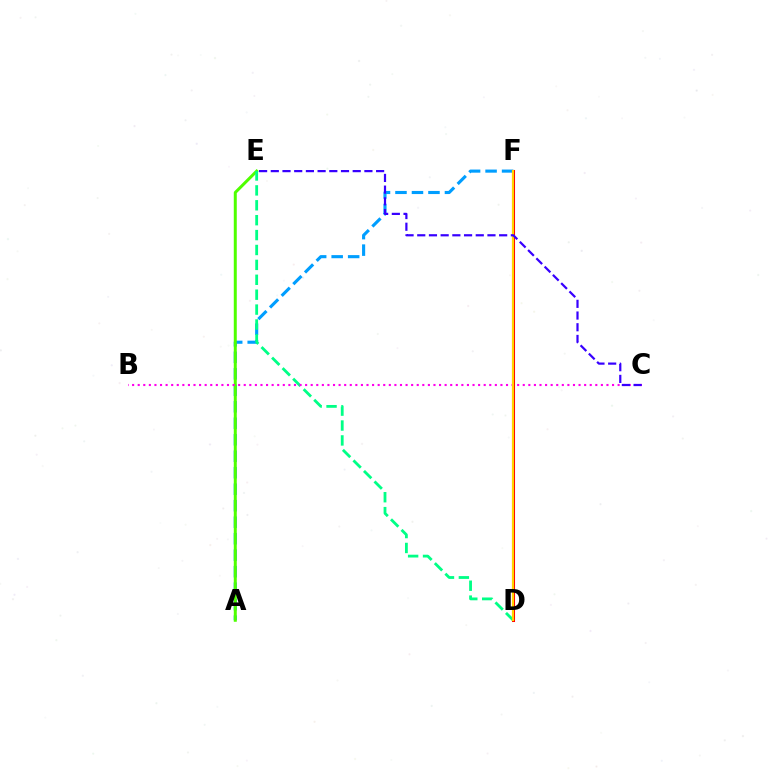{('A', 'F'): [{'color': '#009eff', 'line_style': 'dashed', 'thickness': 2.24}], ('A', 'E'): [{'color': '#4fff00', 'line_style': 'solid', 'thickness': 2.16}], ('D', 'F'): [{'color': '#ff0000', 'line_style': 'solid', 'thickness': 2.2}, {'color': '#ffd500', 'line_style': 'solid', 'thickness': 1.53}], ('D', 'E'): [{'color': '#00ff86', 'line_style': 'dashed', 'thickness': 2.02}], ('B', 'C'): [{'color': '#ff00ed', 'line_style': 'dotted', 'thickness': 1.52}], ('C', 'E'): [{'color': '#3700ff', 'line_style': 'dashed', 'thickness': 1.59}]}